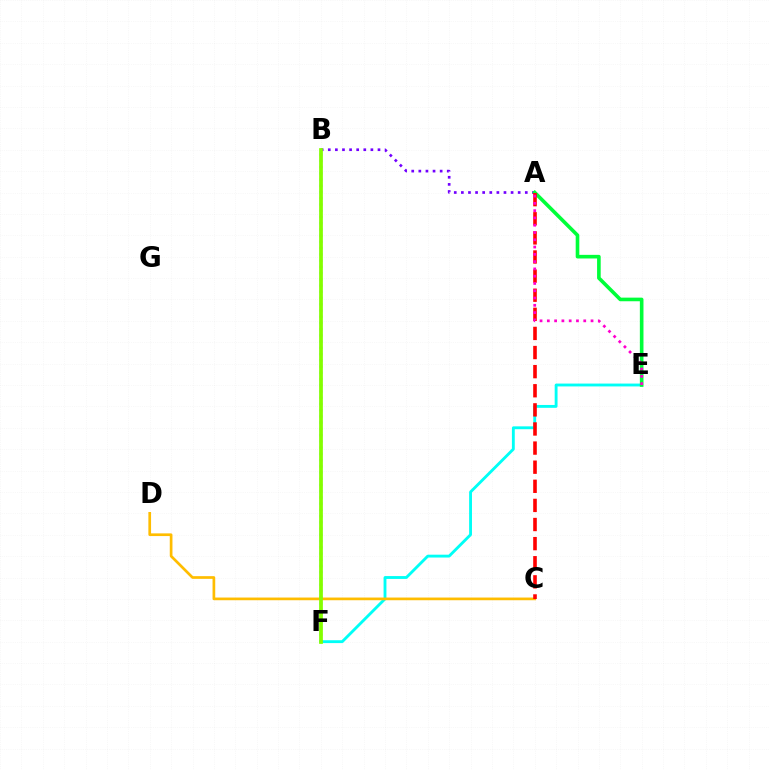{('E', 'F'): [{'color': '#00fff6', 'line_style': 'solid', 'thickness': 2.06}], ('A', 'B'): [{'color': '#7200ff', 'line_style': 'dotted', 'thickness': 1.93}], ('C', 'D'): [{'color': '#ffbd00', 'line_style': 'solid', 'thickness': 1.94}], ('A', 'E'): [{'color': '#00ff39', 'line_style': 'solid', 'thickness': 2.61}, {'color': '#ff00cf', 'line_style': 'dotted', 'thickness': 1.98}], ('A', 'C'): [{'color': '#ff0000', 'line_style': 'dashed', 'thickness': 2.6}], ('B', 'F'): [{'color': '#004bff', 'line_style': 'dotted', 'thickness': 1.69}, {'color': '#84ff00', 'line_style': 'solid', 'thickness': 2.7}]}